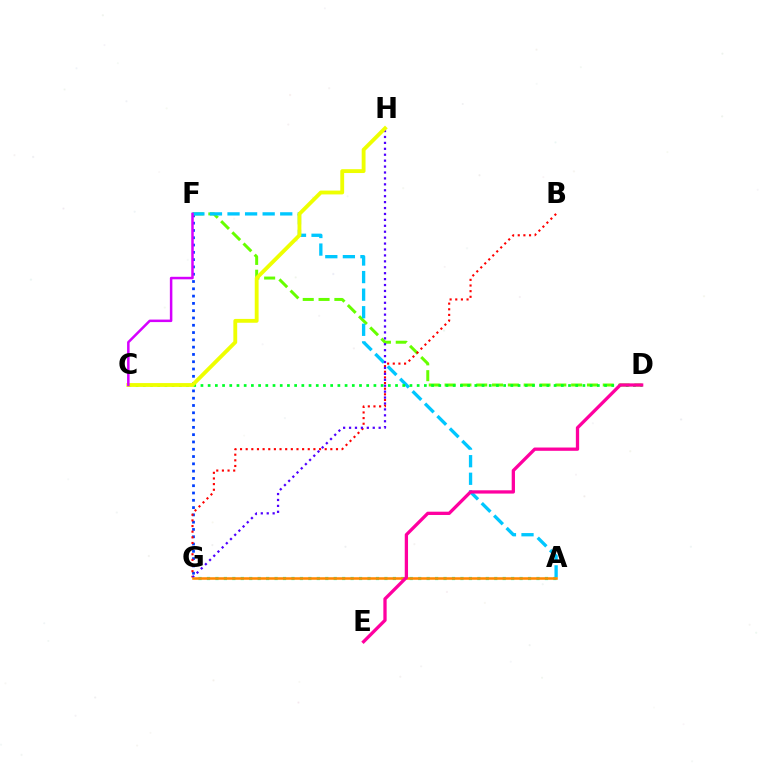{('F', 'G'): [{'color': '#003fff', 'line_style': 'dotted', 'thickness': 1.98}], ('D', 'F'): [{'color': '#66ff00', 'line_style': 'dashed', 'thickness': 2.15}], ('B', 'G'): [{'color': '#ff0000', 'line_style': 'dotted', 'thickness': 1.53}], ('A', 'F'): [{'color': '#00c7ff', 'line_style': 'dashed', 'thickness': 2.39}], ('G', 'H'): [{'color': '#4f00ff', 'line_style': 'dotted', 'thickness': 1.61}], ('C', 'D'): [{'color': '#00ff27', 'line_style': 'dotted', 'thickness': 1.96}], ('A', 'G'): [{'color': '#00ffaf', 'line_style': 'dotted', 'thickness': 2.3}, {'color': '#ff8800', 'line_style': 'solid', 'thickness': 1.83}], ('C', 'H'): [{'color': '#eeff00', 'line_style': 'solid', 'thickness': 2.77}], ('D', 'E'): [{'color': '#ff00a0', 'line_style': 'solid', 'thickness': 2.37}], ('C', 'F'): [{'color': '#d600ff', 'line_style': 'solid', 'thickness': 1.81}]}